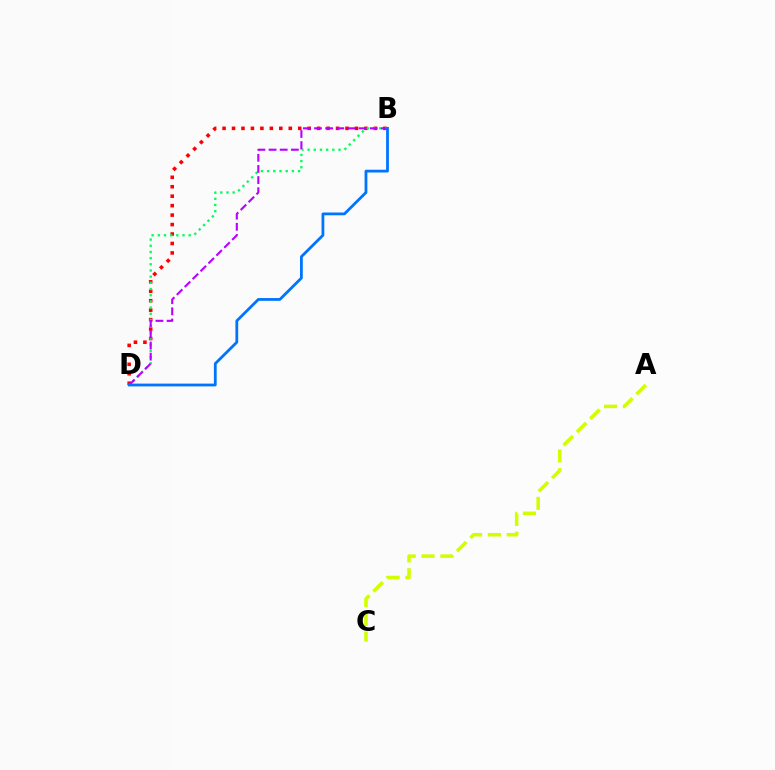{('B', 'D'): [{'color': '#ff0000', 'line_style': 'dotted', 'thickness': 2.57}, {'color': '#00ff5c', 'line_style': 'dotted', 'thickness': 1.68}, {'color': '#b900ff', 'line_style': 'dashed', 'thickness': 1.51}, {'color': '#0074ff', 'line_style': 'solid', 'thickness': 2.01}], ('A', 'C'): [{'color': '#d1ff00', 'line_style': 'dashed', 'thickness': 2.55}]}